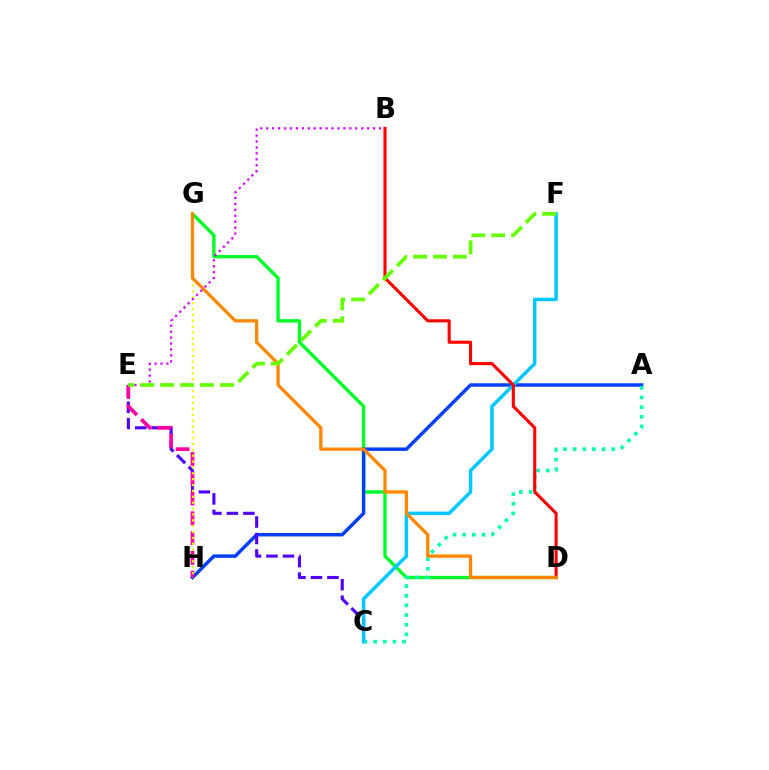{('D', 'G'): [{'color': '#00ff27', 'line_style': 'solid', 'thickness': 2.41}, {'color': '#ff8800', 'line_style': 'solid', 'thickness': 2.37}], ('A', 'H'): [{'color': '#003fff', 'line_style': 'solid', 'thickness': 2.49}], ('C', 'E'): [{'color': '#4f00ff', 'line_style': 'dashed', 'thickness': 2.24}], ('A', 'C'): [{'color': '#00ffaf', 'line_style': 'dotted', 'thickness': 2.62}], ('E', 'H'): [{'color': '#ff00a0', 'line_style': 'dashed', 'thickness': 2.69}], ('G', 'H'): [{'color': '#eeff00', 'line_style': 'dotted', 'thickness': 1.59}], ('C', 'F'): [{'color': '#00c7ff', 'line_style': 'solid', 'thickness': 2.51}], ('B', 'D'): [{'color': '#ff0000', 'line_style': 'solid', 'thickness': 2.24}], ('B', 'E'): [{'color': '#d600ff', 'line_style': 'dotted', 'thickness': 1.61}], ('E', 'F'): [{'color': '#66ff00', 'line_style': 'dashed', 'thickness': 2.71}]}